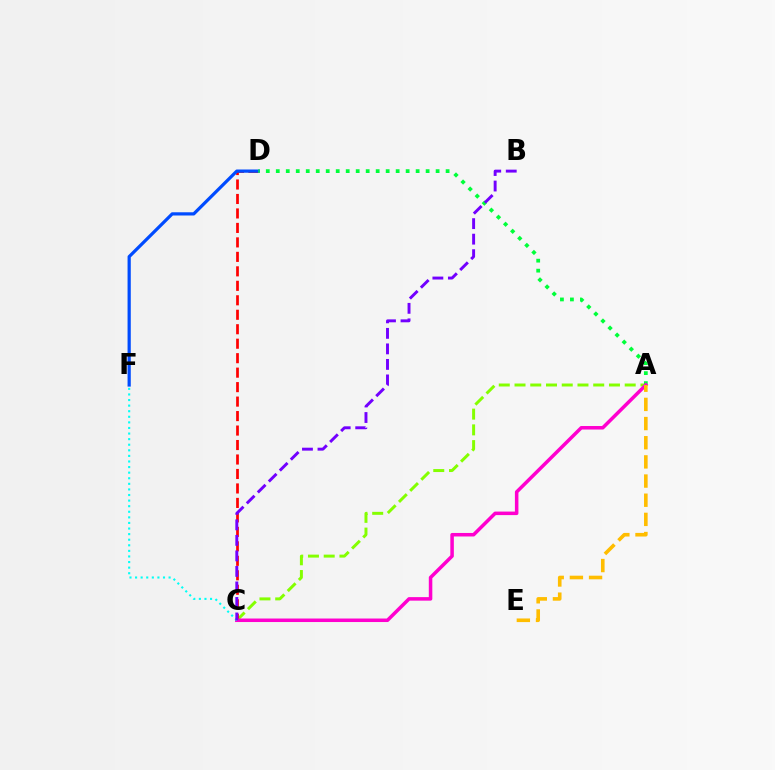{('A', 'C'): [{'color': '#84ff00', 'line_style': 'dashed', 'thickness': 2.14}, {'color': '#ff00cf', 'line_style': 'solid', 'thickness': 2.53}], ('C', 'D'): [{'color': '#ff0000', 'line_style': 'dashed', 'thickness': 1.97}], ('D', 'F'): [{'color': '#004bff', 'line_style': 'solid', 'thickness': 2.32}], ('A', 'D'): [{'color': '#00ff39', 'line_style': 'dotted', 'thickness': 2.71}], ('A', 'E'): [{'color': '#ffbd00', 'line_style': 'dashed', 'thickness': 2.6}], ('C', 'F'): [{'color': '#00fff6', 'line_style': 'dotted', 'thickness': 1.52}], ('B', 'C'): [{'color': '#7200ff', 'line_style': 'dashed', 'thickness': 2.11}]}